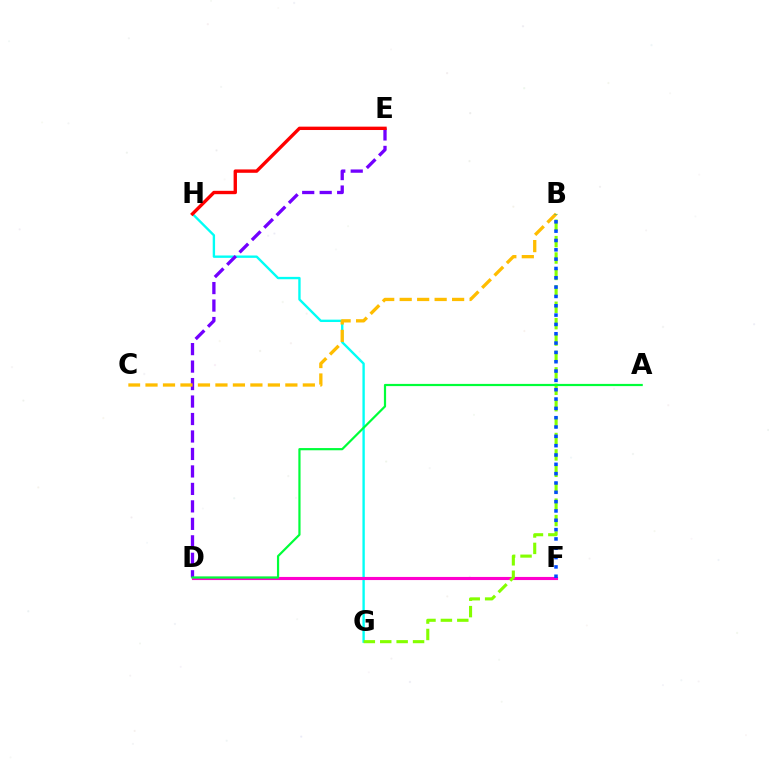{('G', 'H'): [{'color': '#00fff6', 'line_style': 'solid', 'thickness': 1.7}], ('D', 'E'): [{'color': '#7200ff', 'line_style': 'dashed', 'thickness': 2.37}], ('D', 'F'): [{'color': '#ff00cf', 'line_style': 'solid', 'thickness': 2.24}], ('B', 'C'): [{'color': '#ffbd00', 'line_style': 'dashed', 'thickness': 2.37}], ('E', 'H'): [{'color': '#ff0000', 'line_style': 'solid', 'thickness': 2.43}], ('B', 'G'): [{'color': '#84ff00', 'line_style': 'dashed', 'thickness': 2.23}], ('B', 'F'): [{'color': '#004bff', 'line_style': 'dotted', 'thickness': 2.53}], ('A', 'D'): [{'color': '#00ff39', 'line_style': 'solid', 'thickness': 1.59}]}